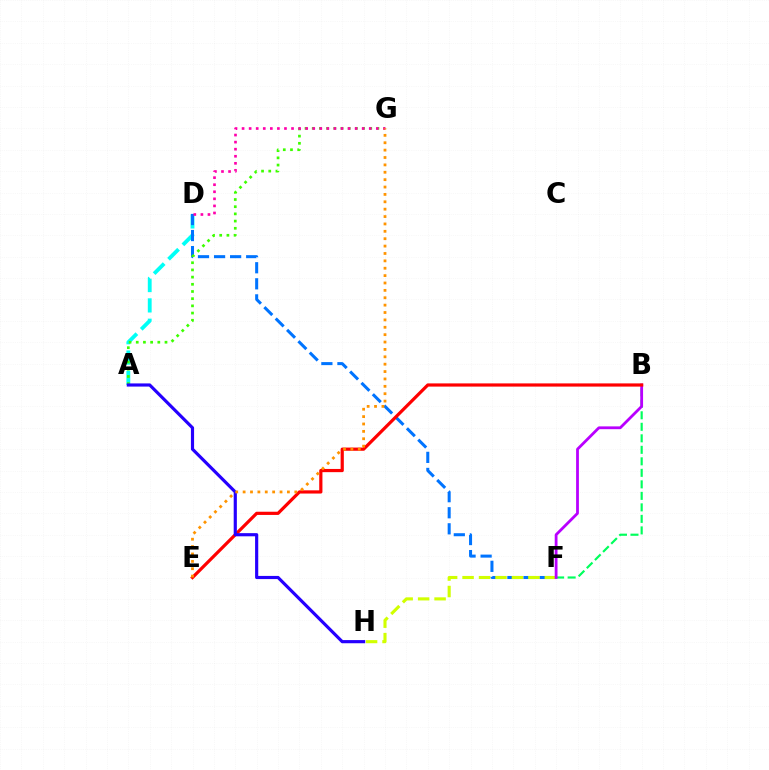{('A', 'D'): [{'color': '#00fff6', 'line_style': 'dashed', 'thickness': 2.76}], ('D', 'F'): [{'color': '#0074ff', 'line_style': 'dashed', 'thickness': 2.18}], ('A', 'G'): [{'color': '#3dff00', 'line_style': 'dotted', 'thickness': 1.95}], ('D', 'G'): [{'color': '#ff00ac', 'line_style': 'dotted', 'thickness': 1.92}], ('F', 'H'): [{'color': '#d1ff00', 'line_style': 'dashed', 'thickness': 2.24}], ('B', 'F'): [{'color': '#00ff5c', 'line_style': 'dashed', 'thickness': 1.56}, {'color': '#b900ff', 'line_style': 'solid', 'thickness': 2.01}], ('B', 'E'): [{'color': '#ff0000', 'line_style': 'solid', 'thickness': 2.31}], ('A', 'H'): [{'color': '#2500ff', 'line_style': 'solid', 'thickness': 2.28}], ('E', 'G'): [{'color': '#ff9400', 'line_style': 'dotted', 'thickness': 2.01}]}